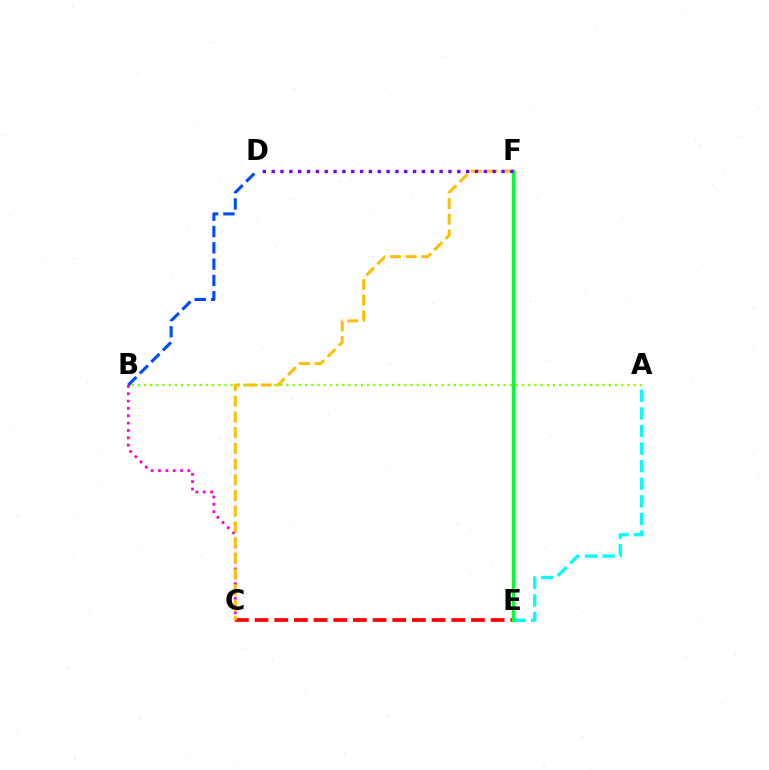{('C', 'E'): [{'color': '#ff0000', 'line_style': 'dashed', 'thickness': 2.67}], ('B', 'C'): [{'color': '#ff00cf', 'line_style': 'dotted', 'thickness': 2.0}], ('A', 'B'): [{'color': '#84ff00', 'line_style': 'dotted', 'thickness': 1.68}], ('C', 'F'): [{'color': '#ffbd00', 'line_style': 'dashed', 'thickness': 2.13}], ('A', 'E'): [{'color': '#00fff6', 'line_style': 'dashed', 'thickness': 2.39}], ('E', 'F'): [{'color': '#00ff39', 'line_style': 'solid', 'thickness': 2.51}], ('B', 'D'): [{'color': '#004bff', 'line_style': 'dashed', 'thickness': 2.22}], ('D', 'F'): [{'color': '#7200ff', 'line_style': 'dotted', 'thickness': 2.4}]}